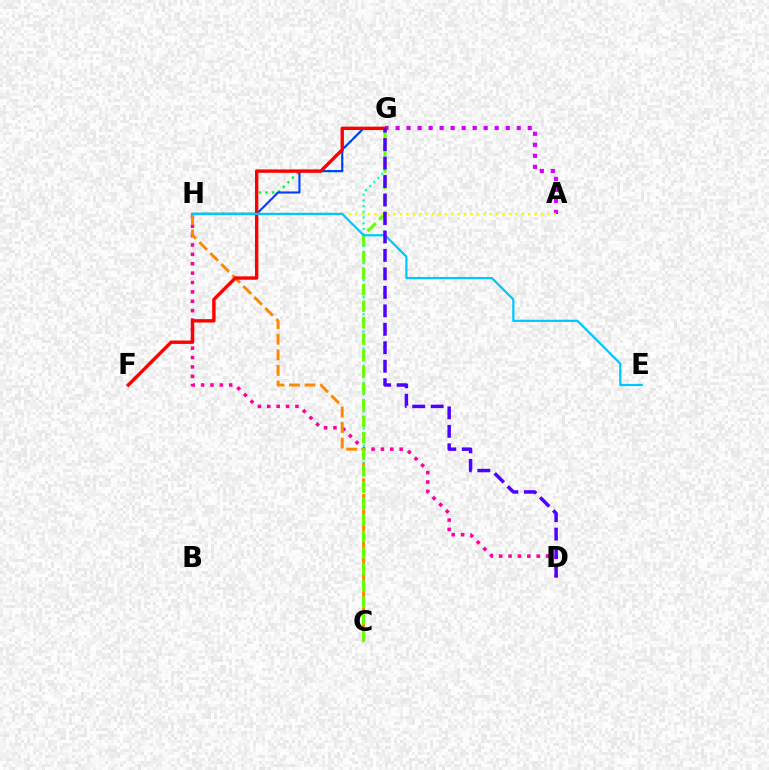{('D', 'H'): [{'color': '#ff00a0', 'line_style': 'dotted', 'thickness': 2.55}], ('C', 'G'): [{'color': '#00ffaf', 'line_style': 'dotted', 'thickness': 1.55}, {'color': '#66ff00', 'line_style': 'dashed', 'thickness': 2.23}], ('A', 'G'): [{'color': '#d600ff', 'line_style': 'dotted', 'thickness': 2.99}], ('C', 'H'): [{'color': '#ff8800', 'line_style': 'dashed', 'thickness': 2.11}], ('G', 'H'): [{'color': '#00ff27', 'line_style': 'dotted', 'thickness': 1.77}, {'color': '#003fff', 'line_style': 'solid', 'thickness': 1.53}], ('A', 'H'): [{'color': '#eeff00', 'line_style': 'dotted', 'thickness': 1.74}], ('F', 'G'): [{'color': '#ff0000', 'line_style': 'solid', 'thickness': 2.44}], ('E', 'H'): [{'color': '#00c7ff', 'line_style': 'solid', 'thickness': 1.6}], ('D', 'G'): [{'color': '#4f00ff', 'line_style': 'dashed', 'thickness': 2.51}]}